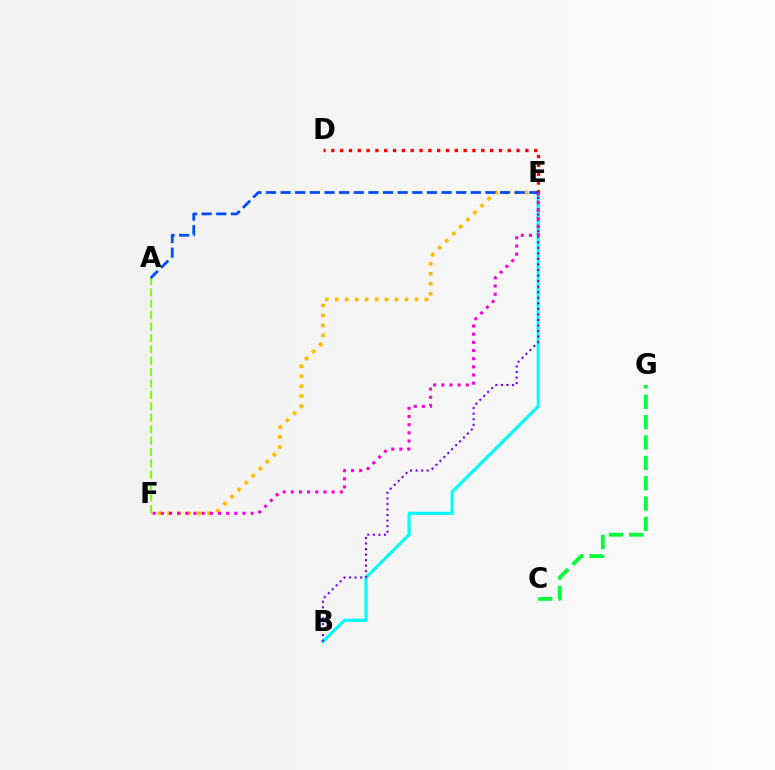{('E', 'F'): [{'color': '#ffbd00', 'line_style': 'dotted', 'thickness': 2.71}, {'color': '#ff00cf', 'line_style': 'dotted', 'thickness': 2.22}], ('B', 'E'): [{'color': '#00fff6', 'line_style': 'solid', 'thickness': 2.26}, {'color': '#7200ff', 'line_style': 'dotted', 'thickness': 1.51}], ('D', 'E'): [{'color': '#ff0000', 'line_style': 'dotted', 'thickness': 2.4}], ('A', 'F'): [{'color': '#84ff00', 'line_style': 'dashed', 'thickness': 1.55}], ('C', 'G'): [{'color': '#00ff39', 'line_style': 'dashed', 'thickness': 2.77}], ('A', 'E'): [{'color': '#004bff', 'line_style': 'dashed', 'thickness': 1.99}]}